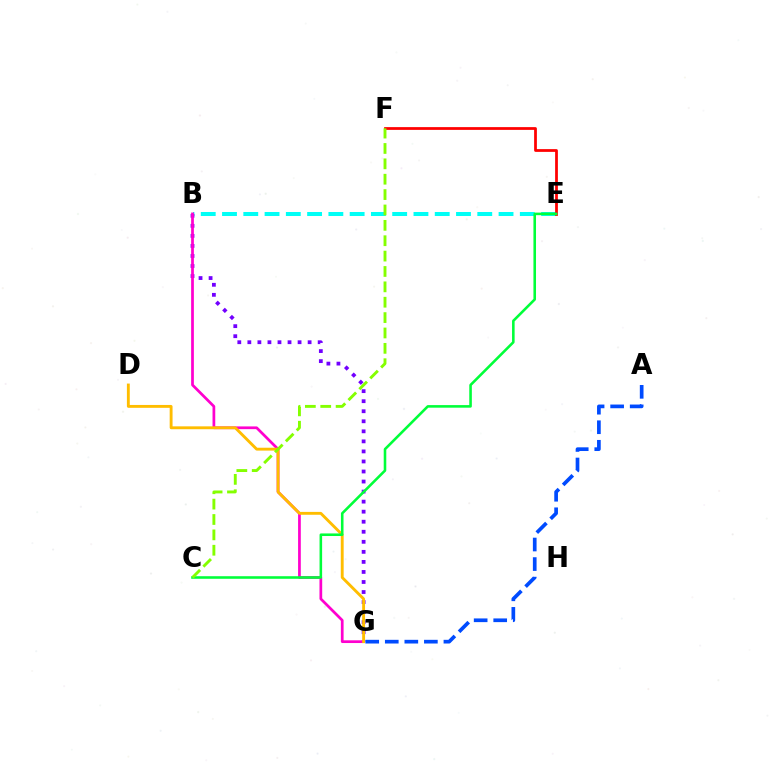{('B', 'E'): [{'color': '#00fff6', 'line_style': 'dashed', 'thickness': 2.89}], ('B', 'G'): [{'color': '#7200ff', 'line_style': 'dotted', 'thickness': 2.73}, {'color': '#ff00cf', 'line_style': 'solid', 'thickness': 1.96}], ('E', 'F'): [{'color': '#ff0000', 'line_style': 'solid', 'thickness': 1.99}], ('D', 'G'): [{'color': '#ffbd00', 'line_style': 'solid', 'thickness': 2.07}], ('A', 'G'): [{'color': '#004bff', 'line_style': 'dashed', 'thickness': 2.66}], ('C', 'E'): [{'color': '#00ff39', 'line_style': 'solid', 'thickness': 1.86}], ('C', 'F'): [{'color': '#84ff00', 'line_style': 'dashed', 'thickness': 2.09}]}